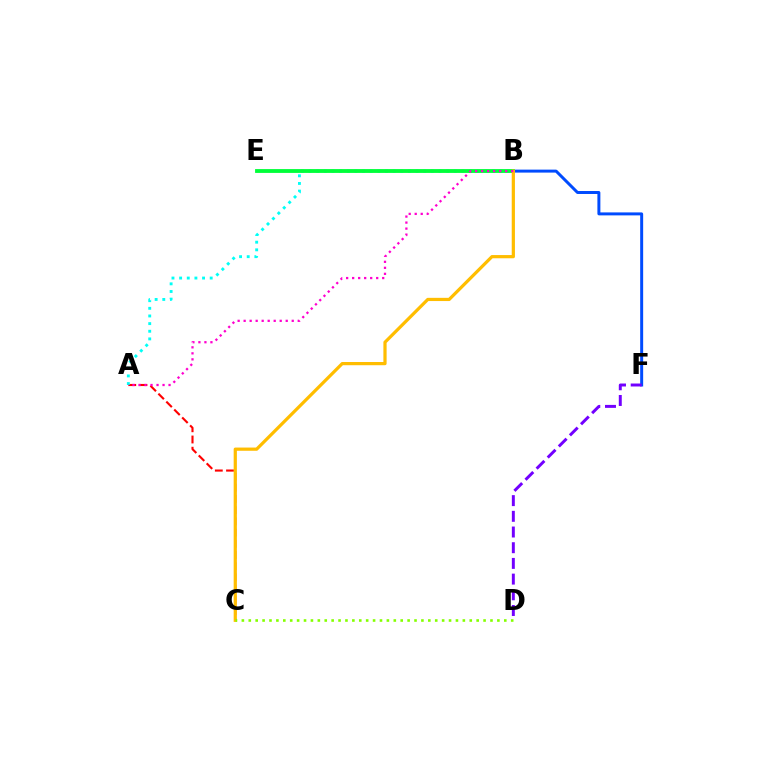{('A', 'C'): [{'color': '#ff0000', 'line_style': 'dashed', 'thickness': 1.52}], ('A', 'B'): [{'color': '#00fff6', 'line_style': 'dotted', 'thickness': 2.08}, {'color': '#ff00cf', 'line_style': 'dotted', 'thickness': 1.63}], ('B', 'F'): [{'color': '#004bff', 'line_style': 'solid', 'thickness': 2.14}], ('B', 'E'): [{'color': '#00ff39', 'line_style': 'solid', 'thickness': 2.76}], ('B', 'C'): [{'color': '#ffbd00', 'line_style': 'solid', 'thickness': 2.32}], ('C', 'D'): [{'color': '#84ff00', 'line_style': 'dotted', 'thickness': 1.88}], ('D', 'F'): [{'color': '#7200ff', 'line_style': 'dashed', 'thickness': 2.13}]}